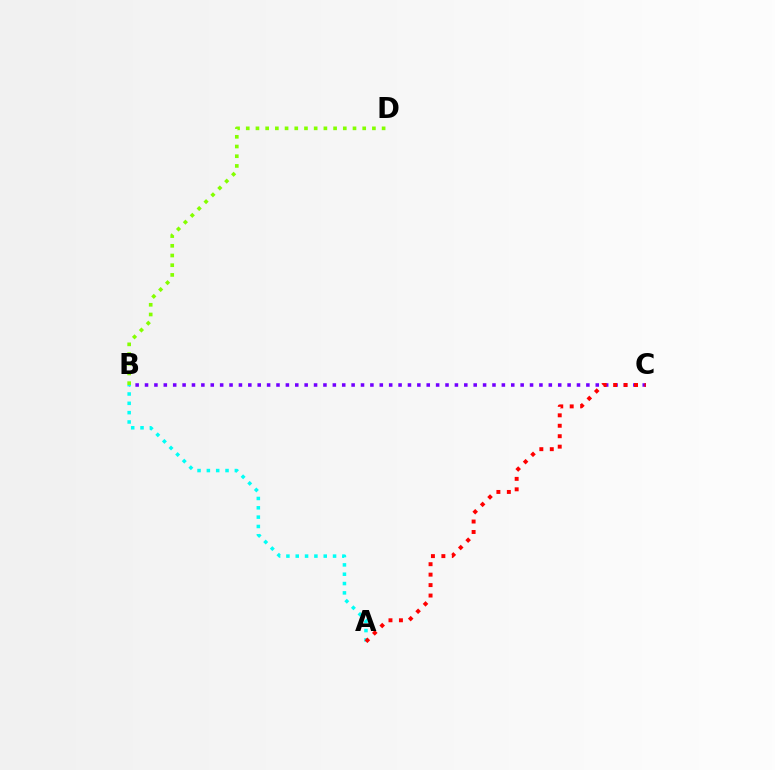{('B', 'C'): [{'color': '#7200ff', 'line_style': 'dotted', 'thickness': 2.55}], ('B', 'D'): [{'color': '#84ff00', 'line_style': 'dotted', 'thickness': 2.64}], ('A', 'B'): [{'color': '#00fff6', 'line_style': 'dotted', 'thickness': 2.54}], ('A', 'C'): [{'color': '#ff0000', 'line_style': 'dotted', 'thickness': 2.84}]}